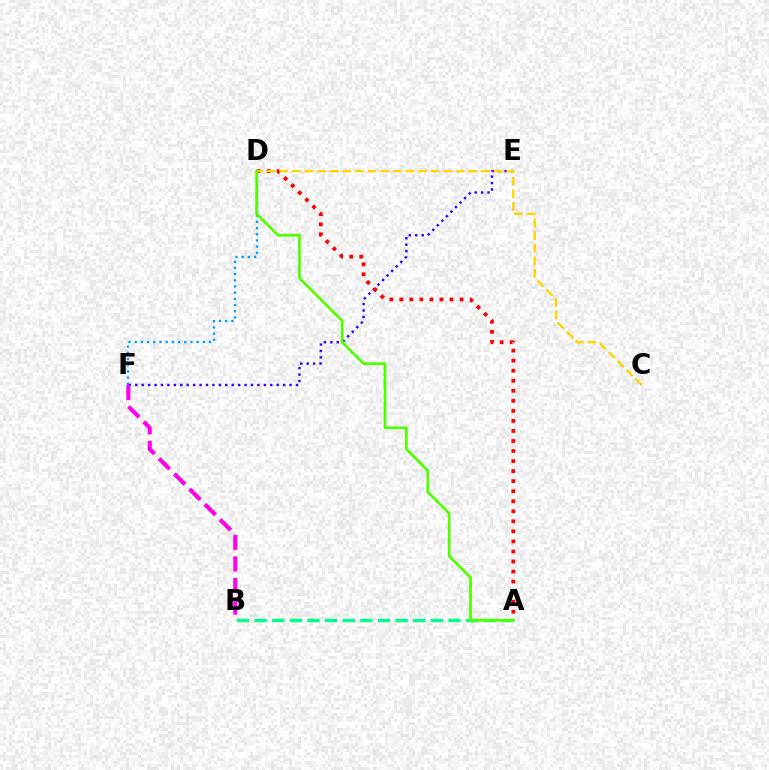{('A', 'B'): [{'color': '#00ff86', 'line_style': 'dashed', 'thickness': 2.39}], ('E', 'F'): [{'color': '#3700ff', 'line_style': 'dotted', 'thickness': 1.75}], ('A', 'D'): [{'color': '#ff0000', 'line_style': 'dotted', 'thickness': 2.73}, {'color': '#4fff00', 'line_style': 'solid', 'thickness': 1.93}], ('D', 'F'): [{'color': '#009eff', 'line_style': 'dotted', 'thickness': 1.68}], ('C', 'D'): [{'color': '#ffd500', 'line_style': 'dashed', 'thickness': 1.71}], ('B', 'F'): [{'color': '#ff00ed', 'line_style': 'dashed', 'thickness': 2.93}]}